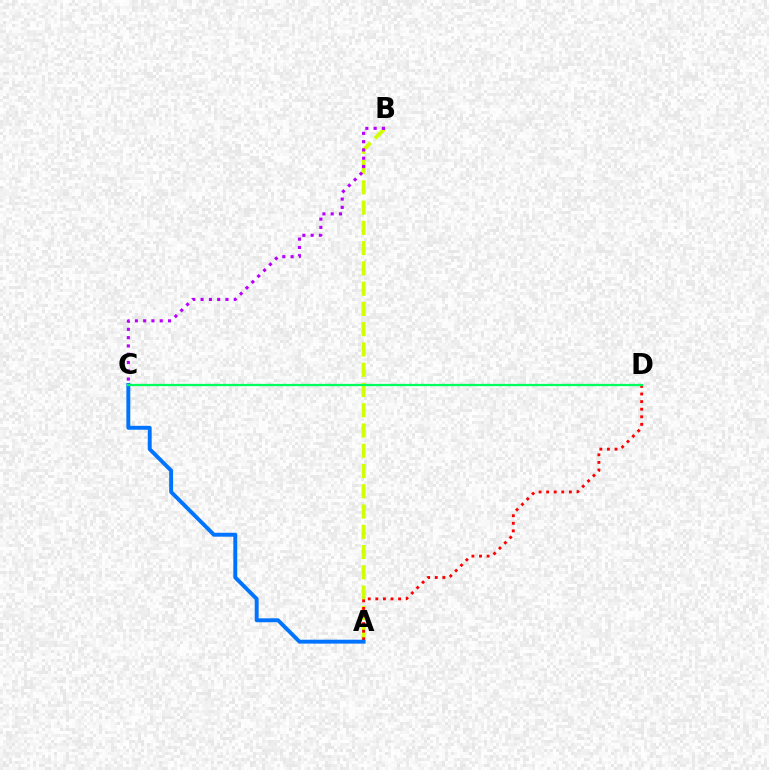{('A', 'B'): [{'color': '#d1ff00', 'line_style': 'dashed', 'thickness': 2.75}], ('B', 'C'): [{'color': '#b900ff', 'line_style': 'dotted', 'thickness': 2.25}], ('A', 'D'): [{'color': '#ff0000', 'line_style': 'dotted', 'thickness': 2.06}], ('A', 'C'): [{'color': '#0074ff', 'line_style': 'solid', 'thickness': 2.81}], ('C', 'D'): [{'color': '#00ff5c', 'line_style': 'solid', 'thickness': 1.63}]}